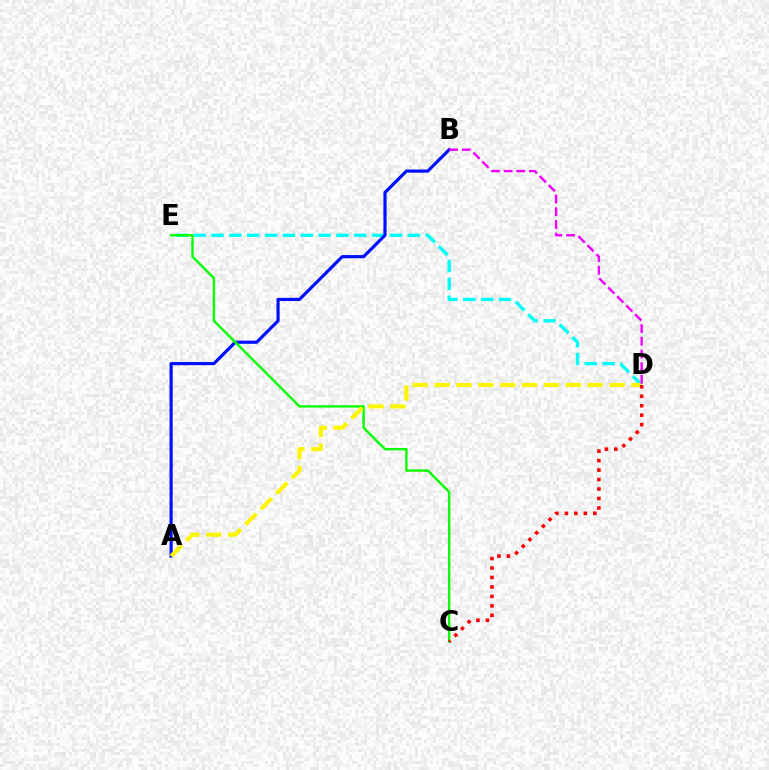{('D', 'E'): [{'color': '#00fff6', 'line_style': 'dashed', 'thickness': 2.42}], ('A', 'B'): [{'color': '#0010ff', 'line_style': 'solid', 'thickness': 2.28}], ('C', 'E'): [{'color': '#08ff00', 'line_style': 'solid', 'thickness': 1.74}], ('A', 'D'): [{'color': '#fcf500', 'line_style': 'dashed', 'thickness': 2.97}], ('B', 'D'): [{'color': '#ee00ff', 'line_style': 'dashed', 'thickness': 1.72}], ('C', 'D'): [{'color': '#ff0000', 'line_style': 'dotted', 'thickness': 2.57}]}